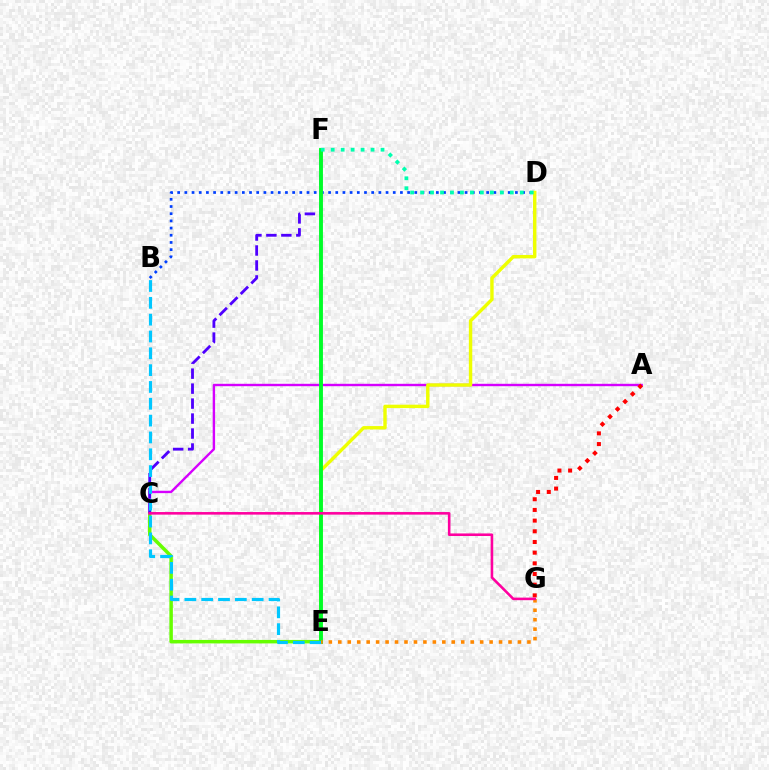{('C', 'E'): [{'color': '#66ff00', 'line_style': 'solid', 'thickness': 2.52}], ('A', 'C'): [{'color': '#d600ff', 'line_style': 'solid', 'thickness': 1.72}], ('B', 'D'): [{'color': '#003fff', 'line_style': 'dotted', 'thickness': 1.95}], ('A', 'G'): [{'color': '#ff0000', 'line_style': 'dotted', 'thickness': 2.9}], ('D', 'E'): [{'color': '#eeff00', 'line_style': 'solid', 'thickness': 2.45}], ('C', 'F'): [{'color': '#4f00ff', 'line_style': 'dashed', 'thickness': 2.03}], ('E', 'F'): [{'color': '#00ff27', 'line_style': 'solid', 'thickness': 2.79}], ('D', 'F'): [{'color': '#00ffaf', 'line_style': 'dotted', 'thickness': 2.71}], ('B', 'E'): [{'color': '#00c7ff', 'line_style': 'dashed', 'thickness': 2.29}], ('E', 'G'): [{'color': '#ff8800', 'line_style': 'dotted', 'thickness': 2.57}], ('C', 'G'): [{'color': '#ff00a0', 'line_style': 'solid', 'thickness': 1.86}]}